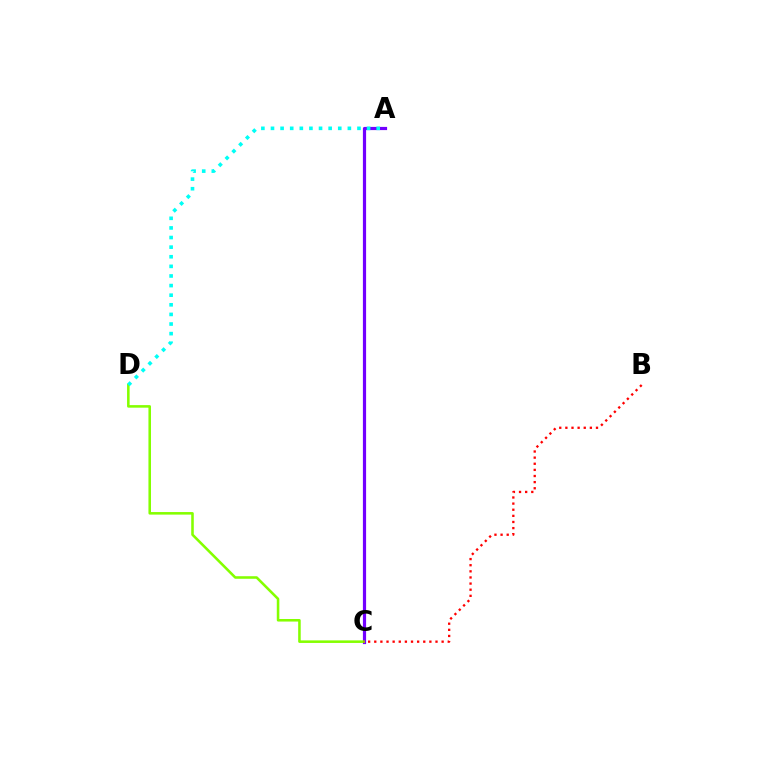{('A', 'C'): [{'color': '#7200ff', 'line_style': 'solid', 'thickness': 2.3}], ('C', 'D'): [{'color': '#84ff00', 'line_style': 'solid', 'thickness': 1.84}], ('A', 'D'): [{'color': '#00fff6', 'line_style': 'dotted', 'thickness': 2.61}], ('B', 'C'): [{'color': '#ff0000', 'line_style': 'dotted', 'thickness': 1.66}]}